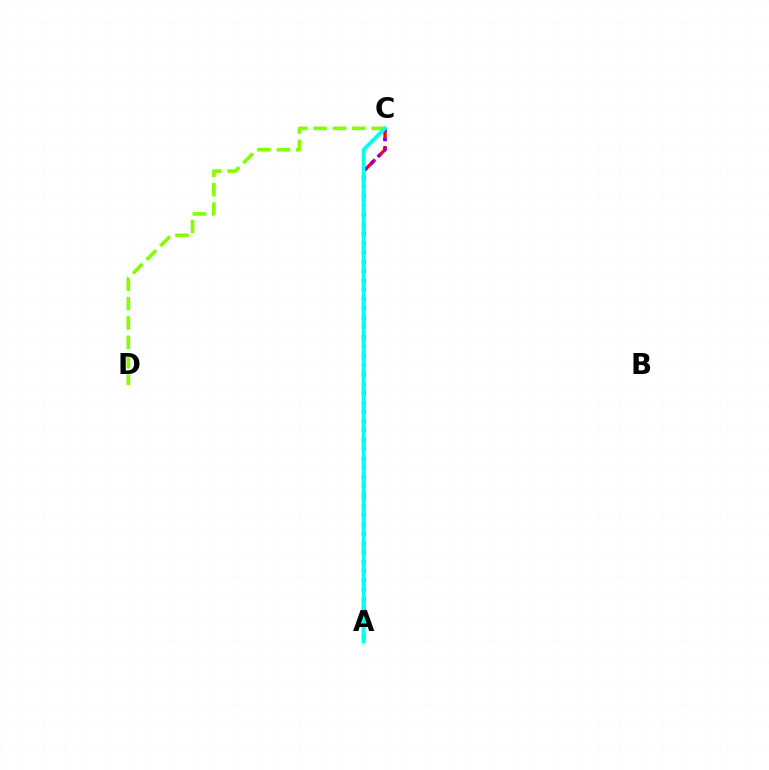{('A', 'C'): [{'color': '#ff0000', 'line_style': 'dashed', 'thickness': 2.4}, {'color': '#7200ff', 'line_style': 'dotted', 'thickness': 2.55}, {'color': '#00fff6', 'line_style': 'solid', 'thickness': 2.69}], ('C', 'D'): [{'color': '#84ff00', 'line_style': 'dashed', 'thickness': 2.63}]}